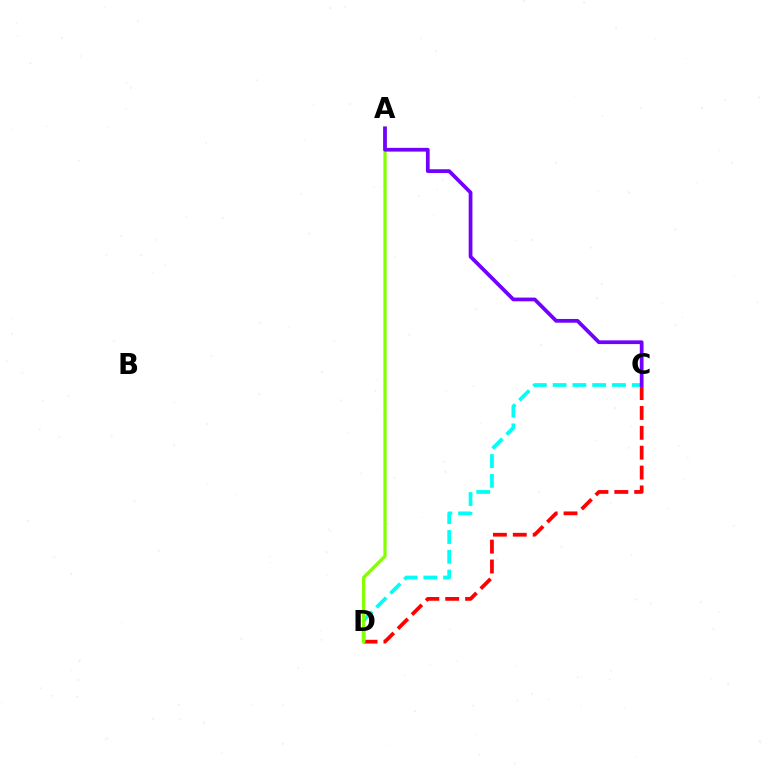{('C', 'D'): [{'color': '#ff0000', 'line_style': 'dashed', 'thickness': 2.7}, {'color': '#00fff6', 'line_style': 'dashed', 'thickness': 2.69}], ('A', 'D'): [{'color': '#84ff00', 'line_style': 'solid', 'thickness': 2.33}], ('A', 'C'): [{'color': '#7200ff', 'line_style': 'solid', 'thickness': 2.69}]}